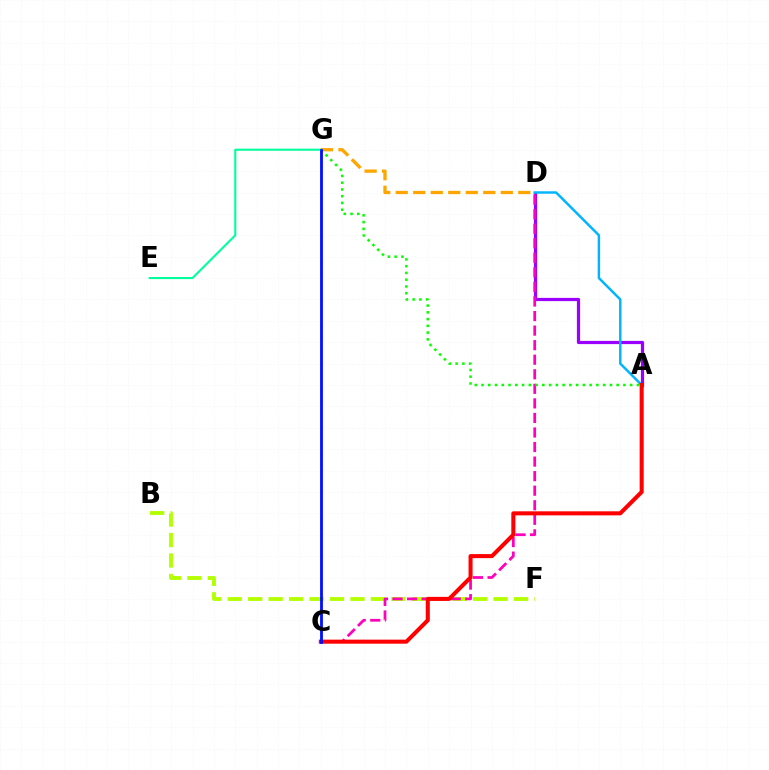{('B', 'F'): [{'color': '#b3ff00', 'line_style': 'dashed', 'thickness': 2.78}], ('A', 'D'): [{'color': '#9b00ff', 'line_style': 'solid', 'thickness': 2.32}, {'color': '#00b5ff', 'line_style': 'solid', 'thickness': 1.76}], ('D', 'G'): [{'color': '#ffa500', 'line_style': 'dashed', 'thickness': 2.38}], ('C', 'D'): [{'color': '#ff00bd', 'line_style': 'dashed', 'thickness': 1.98}], ('A', 'G'): [{'color': '#08ff00', 'line_style': 'dotted', 'thickness': 1.84}], ('A', 'C'): [{'color': '#ff0000', 'line_style': 'solid', 'thickness': 2.91}], ('E', 'G'): [{'color': '#00ff9d', 'line_style': 'solid', 'thickness': 1.51}], ('C', 'G'): [{'color': '#0010ff', 'line_style': 'solid', 'thickness': 2.03}]}